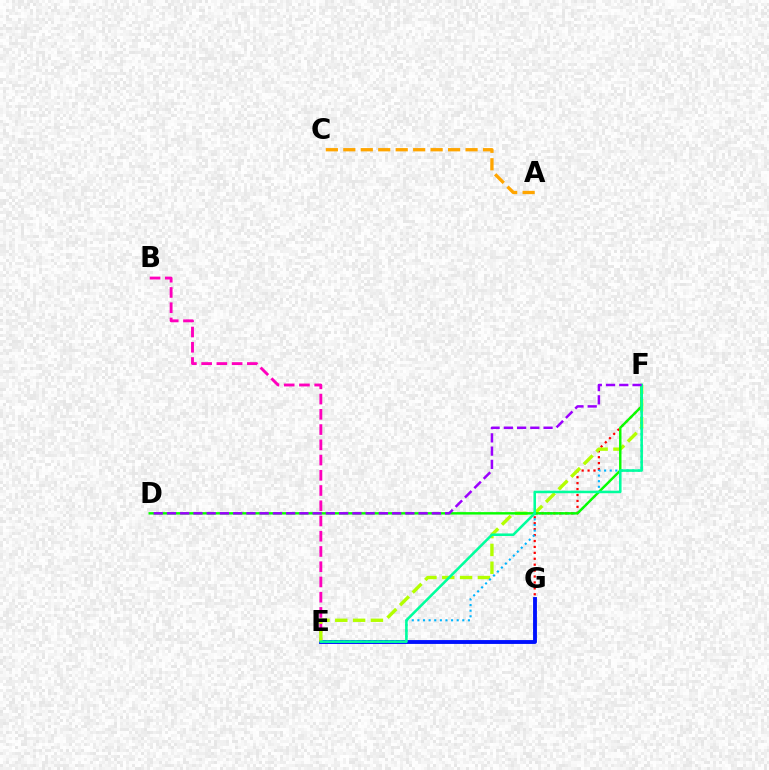{('E', 'G'): [{'color': '#0010ff', 'line_style': 'solid', 'thickness': 2.78}], ('F', 'G'): [{'color': '#ff0000', 'line_style': 'dotted', 'thickness': 1.61}], ('B', 'E'): [{'color': '#ff00bd', 'line_style': 'dashed', 'thickness': 2.07}], ('E', 'F'): [{'color': '#b3ff00', 'line_style': 'dashed', 'thickness': 2.42}, {'color': '#00b5ff', 'line_style': 'dotted', 'thickness': 1.53}, {'color': '#00ff9d', 'line_style': 'solid', 'thickness': 1.84}], ('A', 'C'): [{'color': '#ffa500', 'line_style': 'dashed', 'thickness': 2.37}], ('D', 'F'): [{'color': '#08ff00', 'line_style': 'solid', 'thickness': 1.75}, {'color': '#9b00ff', 'line_style': 'dashed', 'thickness': 1.8}]}